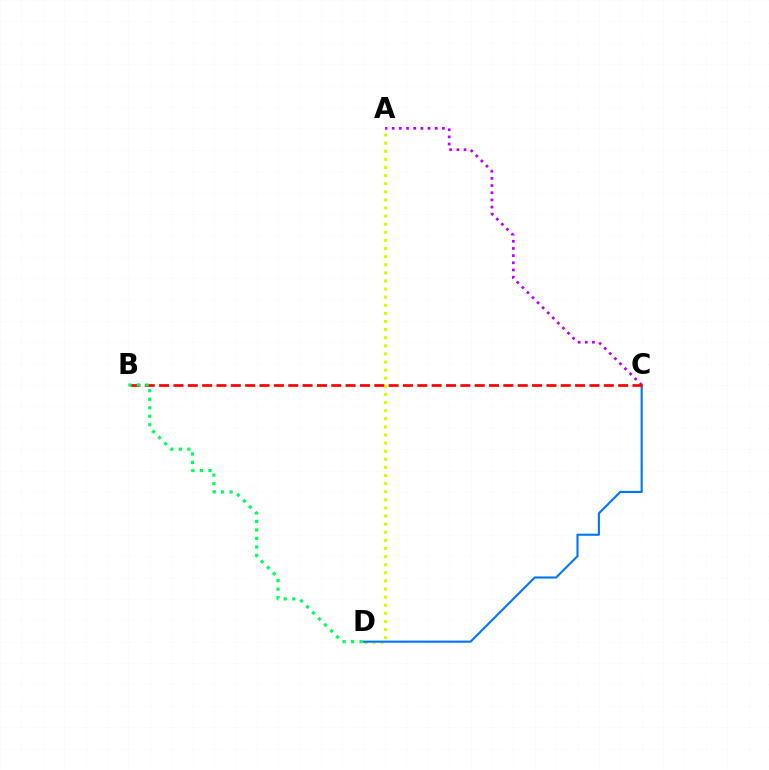{('A', 'D'): [{'color': '#d1ff00', 'line_style': 'dotted', 'thickness': 2.2}], ('A', 'C'): [{'color': '#b900ff', 'line_style': 'dotted', 'thickness': 1.95}], ('C', 'D'): [{'color': '#0074ff', 'line_style': 'solid', 'thickness': 1.51}], ('B', 'C'): [{'color': '#ff0000', 'line_style': 'dashed', 'thickness': 1.95}], ('B', 'D'): [{'color': '#00ff5c', 'line_style': 'dotted', 'thickness': 2.31}]}